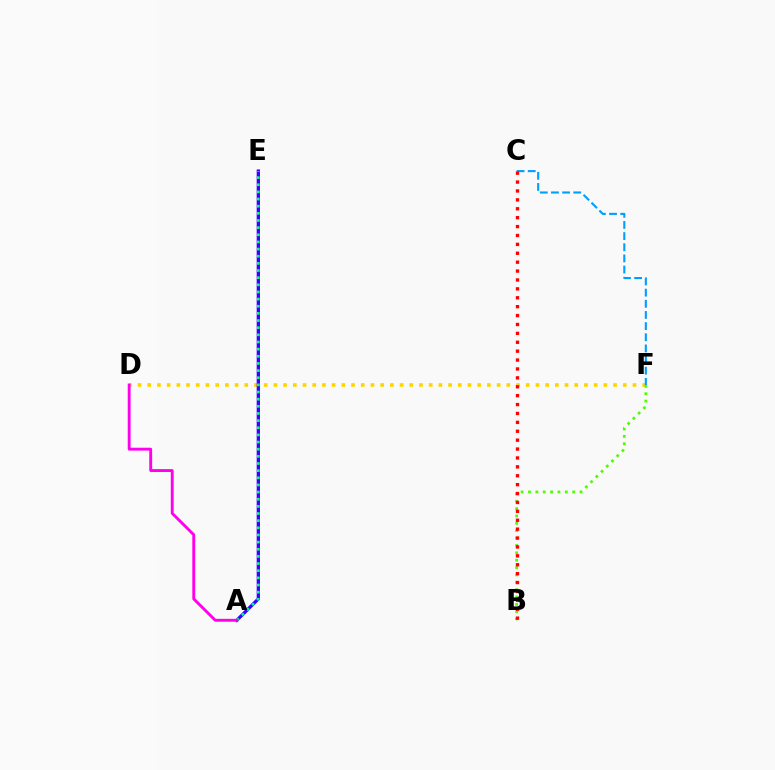{('D', 'F'): [{'color': '#ffd500', 'line_style': 'dotted', 'thickness': 2.64}], ('B', 'F'): [{'color': '#4fff00', 'line_style': 'dotted', 'thickness': 2.0}], ('C', 'F'): [{'color': '#009eff', 'line_style': 'dashed', 'thickness': 1.52}], ('A', 'E'): [{'color': '#3700ff', 'line_style': 'solid', 'thickness': 2.37}, {'color': '#00ff86', 'line_style': 'dotted', 'thickness': 1.94}], ('B', 'C'): [{'color': '#ff0000', 'line_style': 'dotted', 'thickness': 2.42}], ('A', 'D'): [{'color': '#ff00ed', 'line_style': 'solid', 'thickness': 2.07}]}